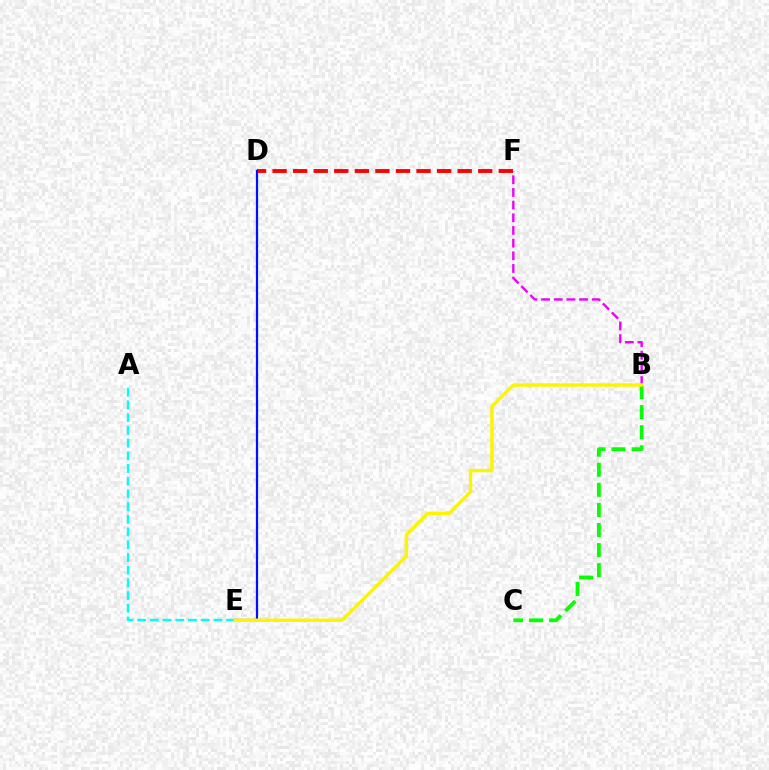{('B', 'F'): [{'color': '#ee00ff', 'line_style': 'dashed', 'thickness': 1.72}], ('D', 'F'): [{'color': '#ff0000', 'line_style': 'dashed', 'thickness': 2.79}], ('D', 'E'): [{'color': '#0010ff', 'line_style': 'solid', 'thickness': 1.61}], ('B', 'C'): [{'color': '#08ff00', 'line_style': 'dashed', 'thickness': 2.73}], ('A', 'E'): [{'color': '#00fff6', 'line_style': 'dashed', 'thickness': 1.73}], ('B', 'E'): [{'color': '#fcf500', 'line_style': 'solid', 'thickness': 2.46}]}